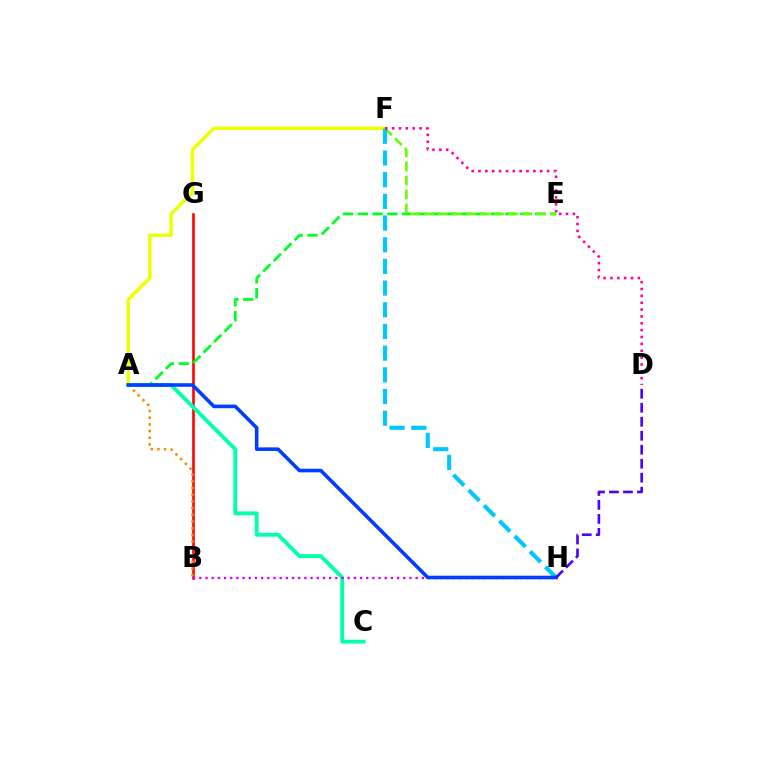{('B', 'G'): [{'color': '#ff0000', 'line_style': 'solid', 'thickness': 1.88}], ('A', 'F'): [{'color': '#eeff00', 'line_style': 'solid', 'thickness': 2.5}], ('A', 'E'): [{'color': '#00ff27', 'line_style': 'dashed', 'thickness': 2.01}], ('E', 'F'): [{'color': '#66ff00', 'line_style': 'dashed', 'thickness': 1.9}], ('A', 'B'): [{'color': '#ff8800', 'line_style': 'dotted', 'thickness': 1.82}], ('A', 'C'): [{'color': '#00ffaf', 'line_style': 'solid', 'thickness': 2.79}], ('F', 'H'): [{'color': '#00c7ff', 'line_style': 'dashed', 'thickness': 2.95}], ('D', 'F'): [{'color': '#ff00a0', 'line_style': 'dotted', 'thickness': 1.86}], ('B', 'H'): [{'color': '#d600ff', 'line_style': 'dotted', 'thickness': 1.68}], ('A', 'H'): [{'color': '#003fff', 'line_style': 'solid', 'thickness': 2.59}], ('D', 'H'): [{'color': '#4f00ff', 'line_style': 'dashed', 'thickness': 1.9}]}